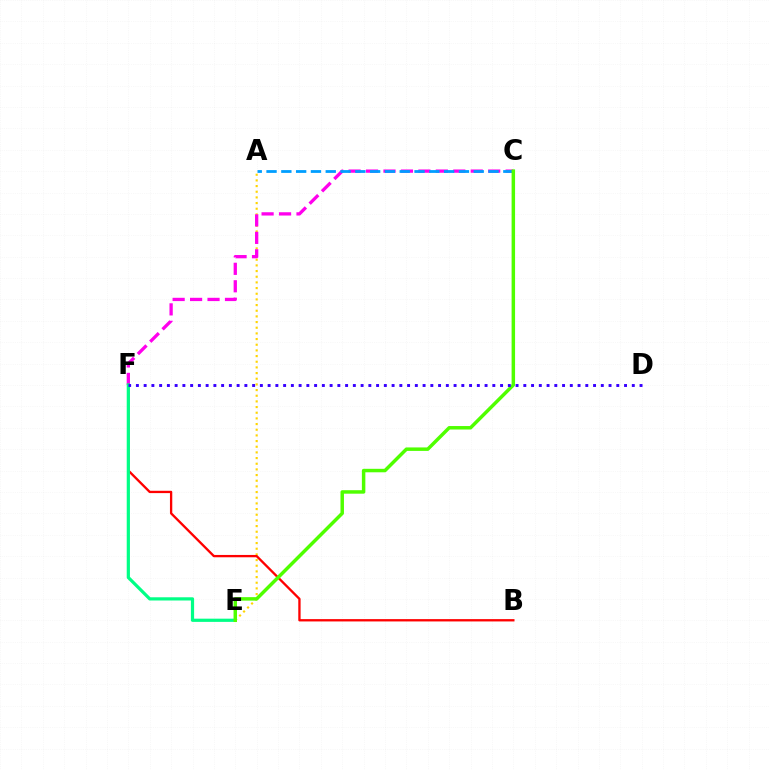{('A', 'E'): [{'color': '#ffd500', 'line_style': 'dotted', 'thickness': 1.54}], ('C', 'F'): [{'color': '#ff00ed', 'line_style': 'dashed', 'thickness': 2.37}], ('B', 'F'): [{'color': '#ff0000', 'line_style': 'solid', 'thickness': 1.67}], ('E', 'F'): [{'color': '#00ff86', 'line_style': 'solid', 'thickness': 2.31}], ('A', 'C'): [{'color': '#009eff', 'line_style': 'dashed', 'thickness': 2.01}], ('C', 'E'): [{'color': '#4fff00', 'line_style': 'solid', 'thickness': 2.5}], ('D', 'F'): [{'color': '#3700ff', 'line_style': 'dotted', 'thickness': 2.11}]}